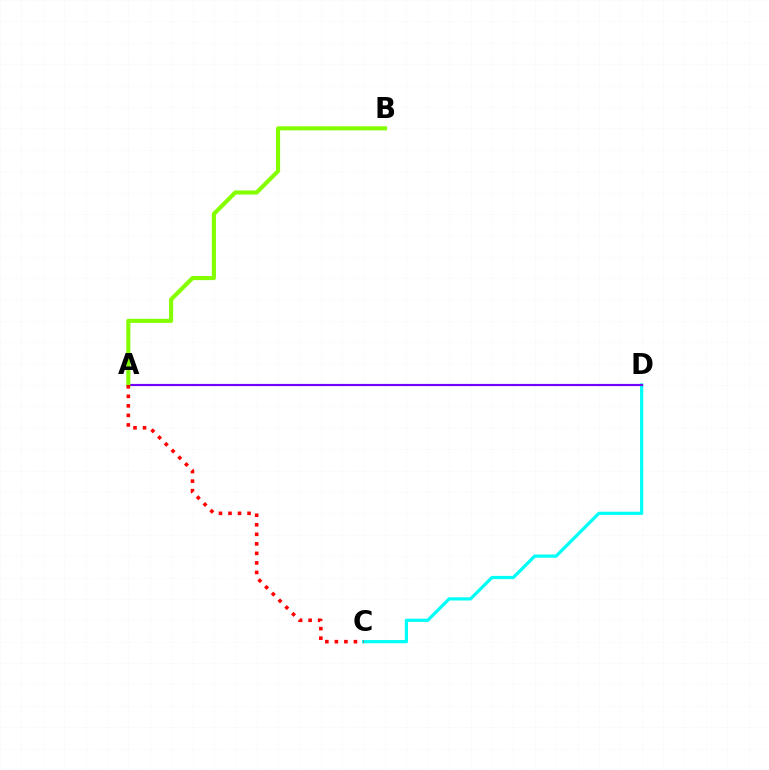{('C', 'D'): [{'color': '#00fff6', 'line_style': 'solid', 'thickness': 2.32}], ('A', 'D'): [{'color': '#7200ff', 'line_style': 'solid', 'thickness': 1.57}], ('A', 'B'): [{'color': '#84ff00', 'line_style': 'solid', 'thickness': 2.97}], ('A', 'C'): [{'color': '#ff0000', 'line_style': 'dotted', 'thickness': 2.59}]}